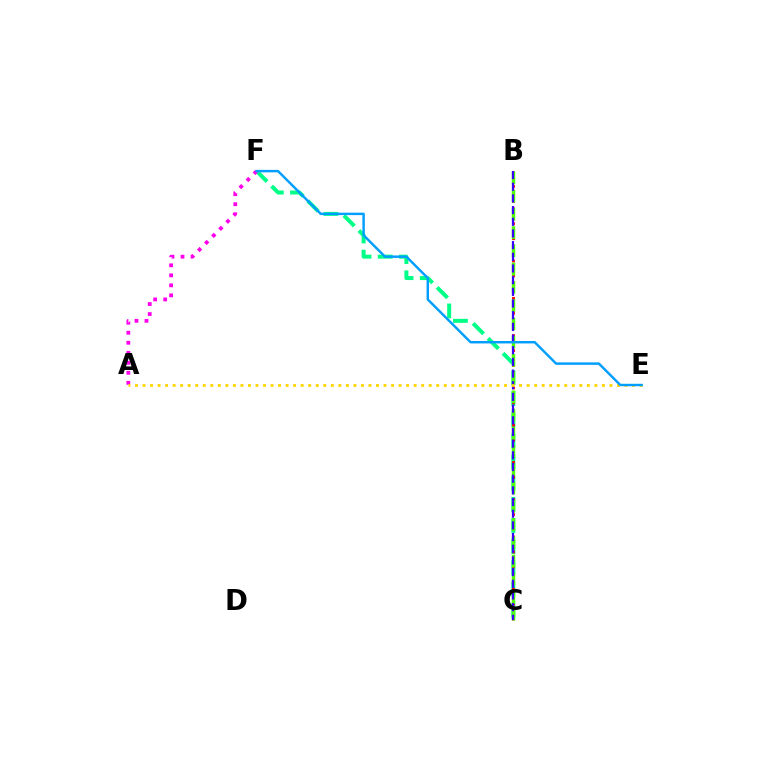{('C', 'F'): [{'color': '#00ff86', 'line_style': 'dashed', 'thickness': 2.87}], ('B', 'C'): [{'color': '#ff0000', 'line_style': 'dotted', 'thickness': 2.03}, {'color': '#4fff00', 'line_style': 'dashed', 'thickness': 2.48}, {'color': '#3700ff', 'line_style': 'dashed', 'thickness': 1.59}], ('A', 'F'): [{'color': '#ff00ed', 'line_style': 'dotted', 'thickness': 2.72}], ('A', 'E'): [{'color': '#ffd500', 'line_style': 'dotted', 'thickness': 2.05}], ('E', 'F'): [{'color': '#009eff', 'line_style': 'solid', 'thickness': 1.75}]}